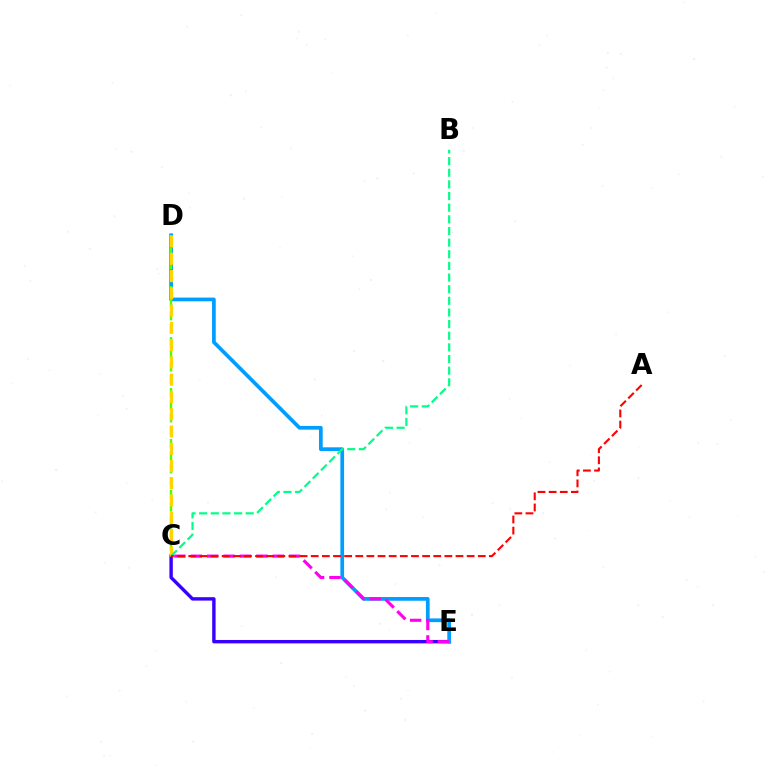{('C', 'E'): [{'color': '#3700ff', 'line_style': 'solid', 'thickness': 2.45}, {'color': '#ff00ed', 'line_style': 'dashed', 'thickness': 2.23}], ('D', 'E'): [{'color': '#009eff', 'line_style': 'solid', 'thickness': 2.68}], ('C', 'D'): [{'color': '#4fff00', 'line_style': 'dashed', 'thickness': 1.73}, {'color': '#ffd500', 'line_style': 'dashed', 'thickness': 2.35}], ('B', 'C'): [{'color': '#00ff86', 'line_style': 'dashed', 'thickness': 1.58}], ('A', 'C'): [{'color': '#ff0000', 'line_style': 'dashed', 'thickness': 1.51}]}